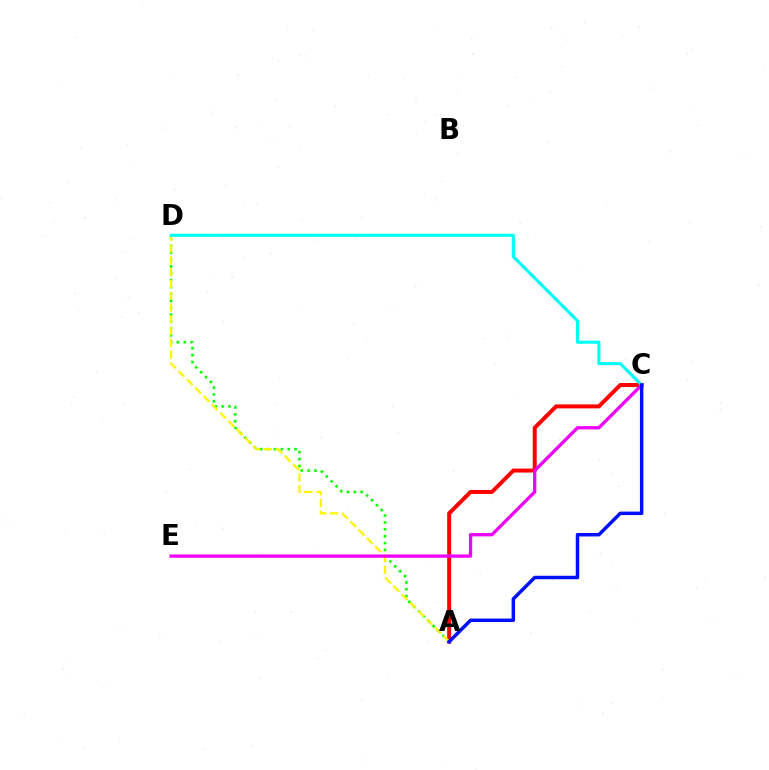{('A', 'C'): [{'color': '#ff0000', 'line_style': 'solid', 'thickness': 2.87}, {'color': '#0010ff', 'line_style': 'solid', 'thickness': 2.5}], ('A', 'D'): [{'color': '#08ff00', 'line_style': 'dotted', 'thickness': 1.87}, {'color': '#fcf500', 'line_style': 'dashed', 'thickness': 1.6}], ('C', 'E'): [{'color': '#ee00ff', 'line_style': 'solid', 'thickness': 2.36}], ('C', 'D'): [{'color': '#00fff6', 'line_style': 'solid', 'thickness': 2.22}]}